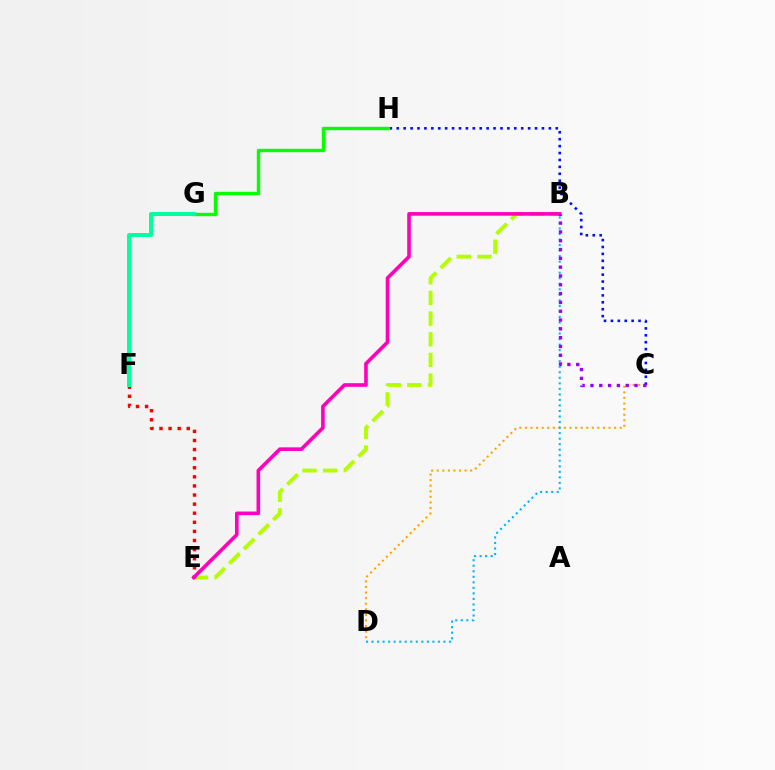{('C', 'D'): [{'color': '#ffa500', 'line_style': 'dotted', 'thickness': 1.51}], ('B', 'E'): [{'color': '#b3ff00', 'line_style': 'dashed', 'thickness': 2.81}, {'color': '#ff00bd', 'line_style': 'solid', 'thickness': 2.61}], ('B', 'D'): [{'color': '#00b5ff', 'line_style': 'dotted', 'thickness': 1.5}], ('E', 'F'): [{'color': '#ff0000', 'line_style': 'dotted', 'thickness': 2.47}], ('C', 'H'): [{'color': '#0010ff', 'line_style': 'dotted', 'thickness': 1.88}], ('G', 'H'): [{'color': '#08ff00', 'line_style': 'solid', 'thickness': 2.45}], ('F', 'G'): [{'color': '#00ff9d', 'line_style': 'solid', 'thickness': 2.84}], ('B', 'C'): [{'color': '#9b00ff', 'line_style': 'dotted', 'thickness': 2.39}]}